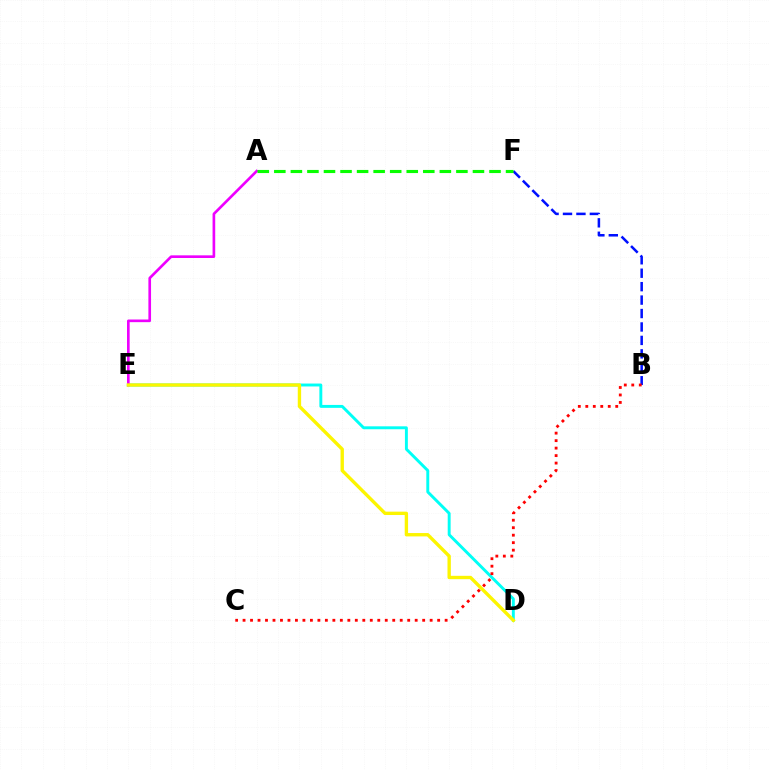{('D', 'E'): [{'color': '#00fff6', 'line_style': 'solid', 'thickness': 2.1}, {'color': '#fcf500', 'line_style': 'solid', 'thickness': 2.42}], ('B', 'F'): [{'color': '#0010ff', 'line_style': 'dashed', 'thickness': 1.83}], ('B', 'C'): [{'color': '#ff0000', 'line_style': 'dotted', 'thickness': 2.03}], ('A', 'E'): [{'color': '#ee00ff', 'line_style': 'solid', 'thickness': 1.91}], ('A', 'F'): [{'color': '#08ff00', 'line_style': 'dashed', 'thickness': 2.25}]}